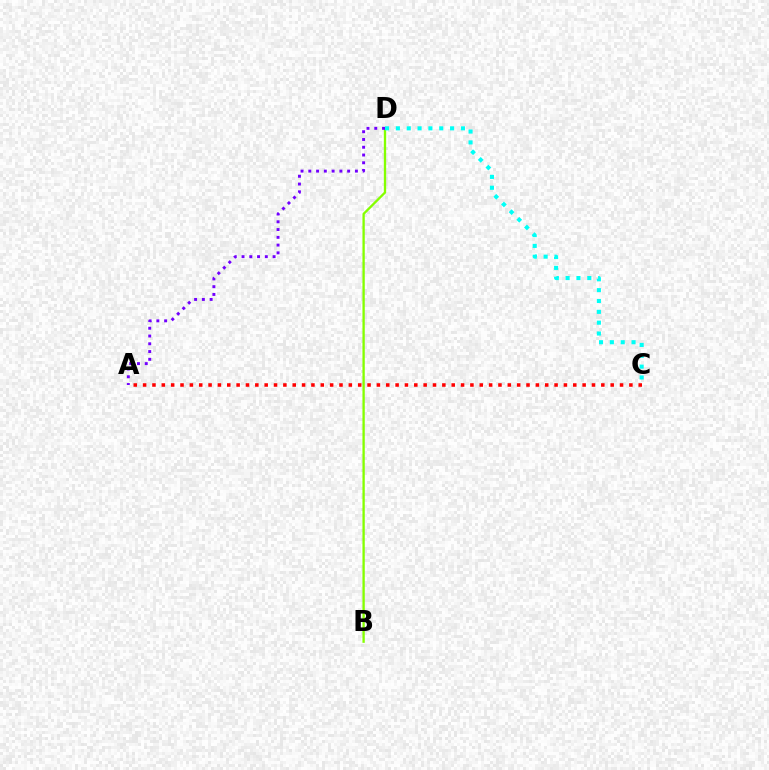{('B', 'D'): [{'color': '#84ff00', 'line_style': 'solid', 'thickness': 1.67}], ('C', 'D'): [{'color': '#00fff6', 'line_style': 'dotted', 'thickness': 2.95}], ('A', 'C'): [{'color': '#ff0000', 'line_style': 'dotted', 'thickness': 2.54}], ('A', 'D'): [{'color': '#7200ff', 'line_style': 'dotted', 'thickness': 2.11}]}